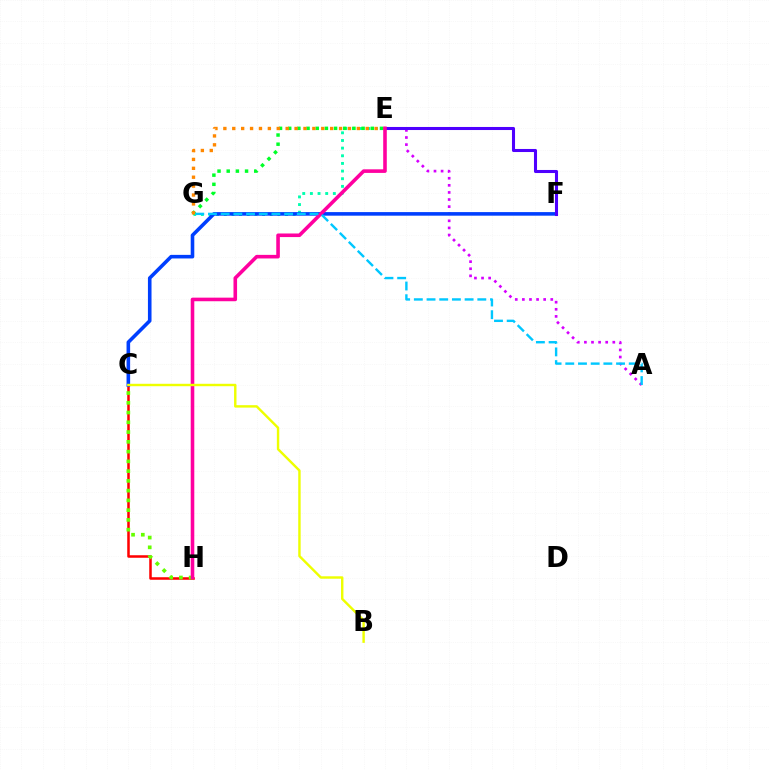{('E', 'G'): [{'color': '#00ffaf', 'line_style': 'dotted', 'thickness': 2.08}, {'color': '#00ff27', 'line_style': 'dotted', 'thickness': 2.49}, {'color': '#ff8800', 'line_style': 'dotted', 'thickness': 2.42}], ('C', 'H'): [{'color': '#ff0000', 'line_style': 'solid', 'thickness': 1.82}, {'color': '#66ff00', 'line_style': 'dotted', 'thickness': 2.65}], ('A', 'E'): [{'color': '#d600ff', 'line_style': 'dotted', 'thickness': 1.93}], ('C', 'F'): [{'color': '#003fff', 'line_style': 'solid', 'thickness': 2.58}], ('E', 'F'): [{'color': '#4f00ff', 'line_style': 'solid', 'thickness': 2.2}], ('E', 'H'): [{'color': '#ff00a0', 'line_style': 'solid', 'thickness': 2.58}], ('A', 'G'): [{'color': '#00c7ff', 'line_style': 'dashed', 'thickness': 1.72}], ('B', 'C'): [{'color': '#eeff00', 'line_style': 'solid', 'thickness': 1.74}]}